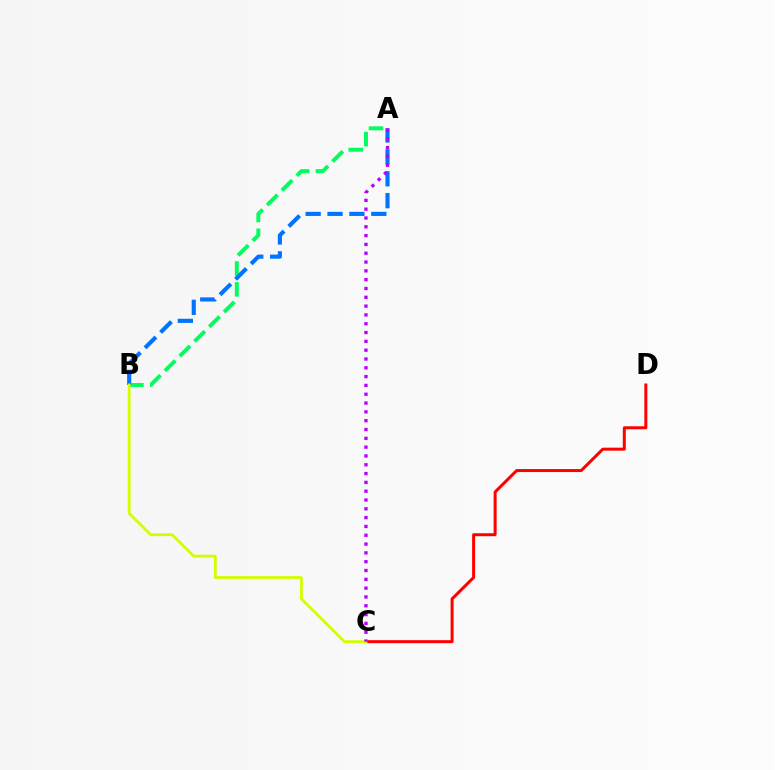{('C', 'D'): [{'color': '#ff0000', 'line_style': 'solid', 'thickness': 2.16}], ('A', 'B'): [{'color': '#00ff5c', 'line_style': 'dashed', 'thickness': 2.83}, {'color': '#0074ff', 'line_style': 'dashed', 'thickness': 2.97}], ('B', 'C'): [{'color': '#d1ff00', 'line_style': 'solid', 'thickness': 2.03}], ('A', 'C'): [{'color': '#b900ff', 'line_style': 'dotted', 'thickness': 2.39}]}